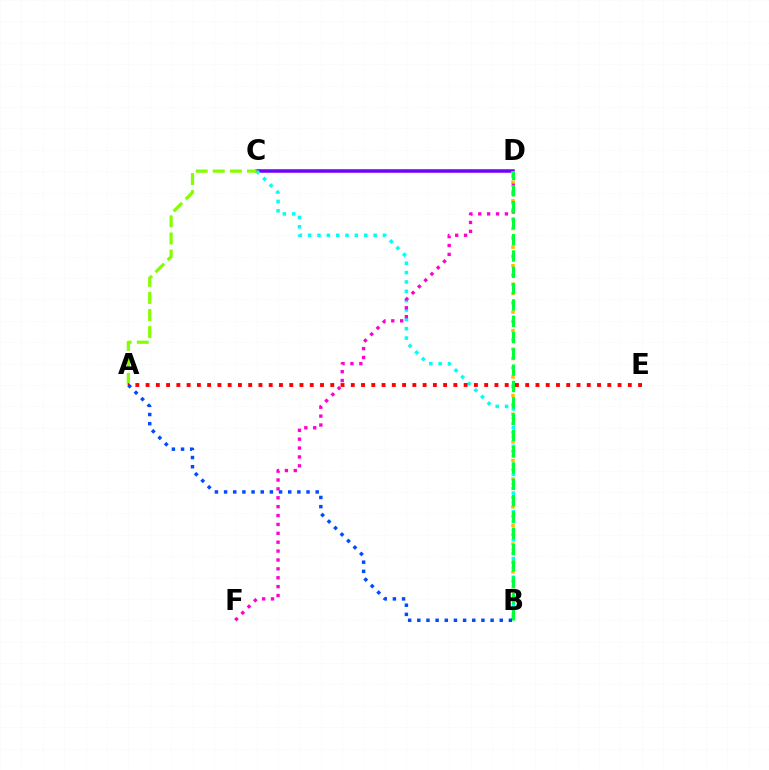{('C', 'D'): [{'color': '#7200ff', 'line_style': 'solid', 'thickness': 2.53}], ('B', 'C'): [{'color': '#00fff6', 'line_style': 'dotted', 'thickness': 2.54}], ('A', 'C'): [{'color': '#84ff00', 'line_style': 'dashed', 'thickness': 2.32}], ('A', 'E'): [{'color': '#ff0000', 'line_style': 'dotted', 'thickness': 2.79}], ('B', 'D'): [{'color': '#ffbd00', 'line_style': 'dotted', 'thickness': 2.52}, {'color': '#00ff39', 'line_style': 'dashed', 'thickness': 2.22}], ('D', 'F'): [{'color': '#ff00cf', 'line_style': 'dotted', 'thickness': 2.41}], ('A', 'B'): [{'color': '#004bff', 'line_style': 'dotted', 'thickness': 2.49}]}